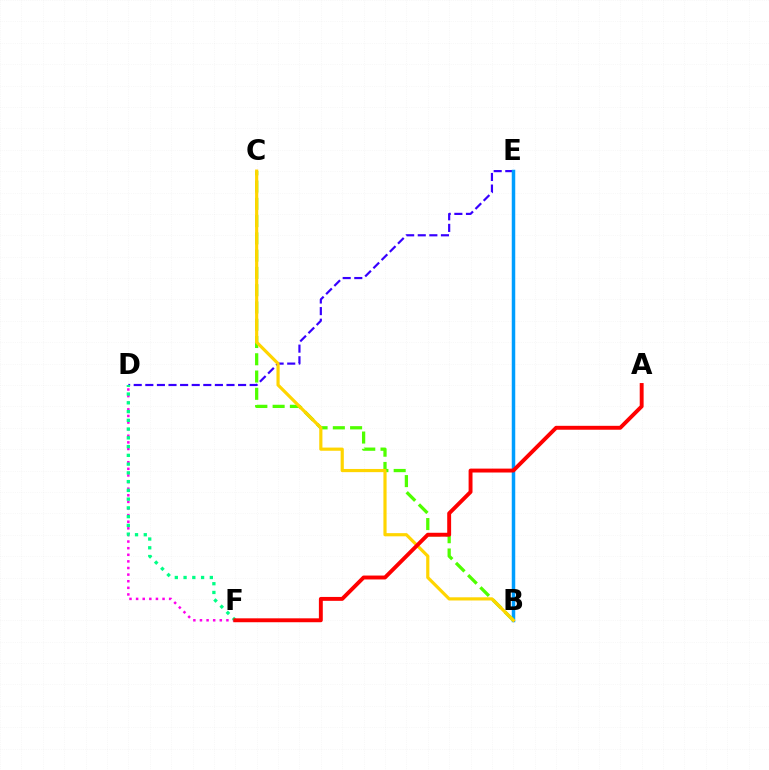{('D', 'F'): [{'color': '#ff00ed', 'line_style': 'dotted', 'thickness': 1.8}, {'color': '#00ff86', 'line_style': 'dotted', 'thickness': 2.38}], ('D', 'E'): [{'color': '#3700ff', 'line_style': 'dashed', 'thickness': 1.58}], ('B', 'E'): [{'color': '#009eff', 'line_style': 'solid', 'thickness': 2.51}], ('B', 'C'): [{'color': '#4fff00', 'line_style': 'dashed', 'thickness': 2.35}, {'color': '#ffd500', 'line_style': 'solid', 'thickness': 2.29}], ('A', 'F'): [{'color': '#ff0000', 'line_style': 'solid', 'thickness': 2.81}]}